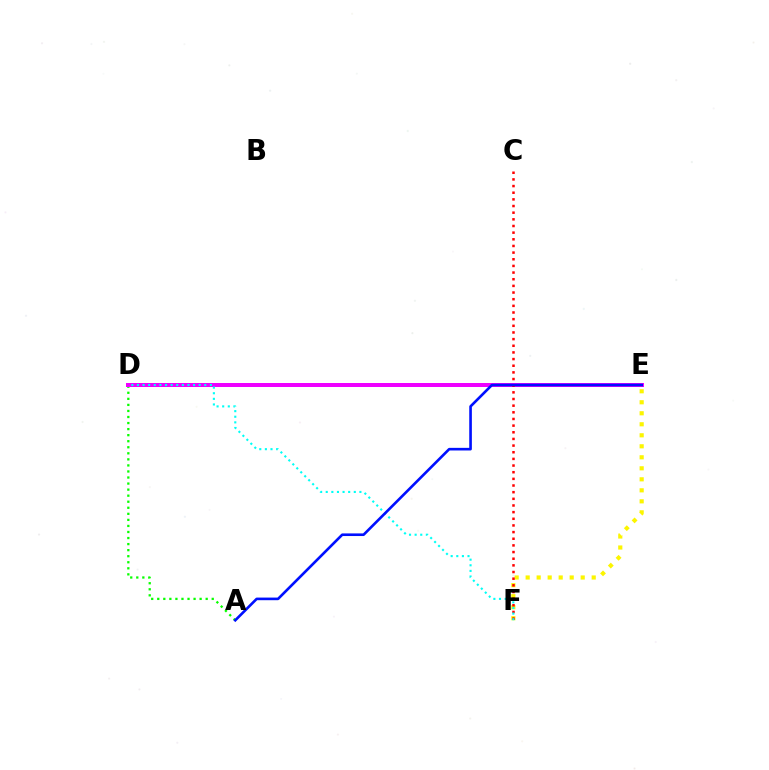{('E', 'F'): [{'color': '#fcf500', 'line_style': 'dotted', 'thickness': 2.99}], ('A', 'D'): [{'color': '#08ff00', 'line_style': 'dotted', 'thickness': 1.64}], ('D', 'E'): [{'color': '#ee00ff', 'line_style': 'solid', 'thickness': 2.88}], ('C', 'F'): [{'color': '#ff0000', 'line_style': 'dotted', 'thickness': 1.81}], ('D', 'F'): [{'color': '#00fff6', 'line_style': 'dotted', 'thickness': 1.52}], ('A', 'E'): [{'color': '#0010ff', 'line_style': 'solid', 'thickness': 1.89}]}